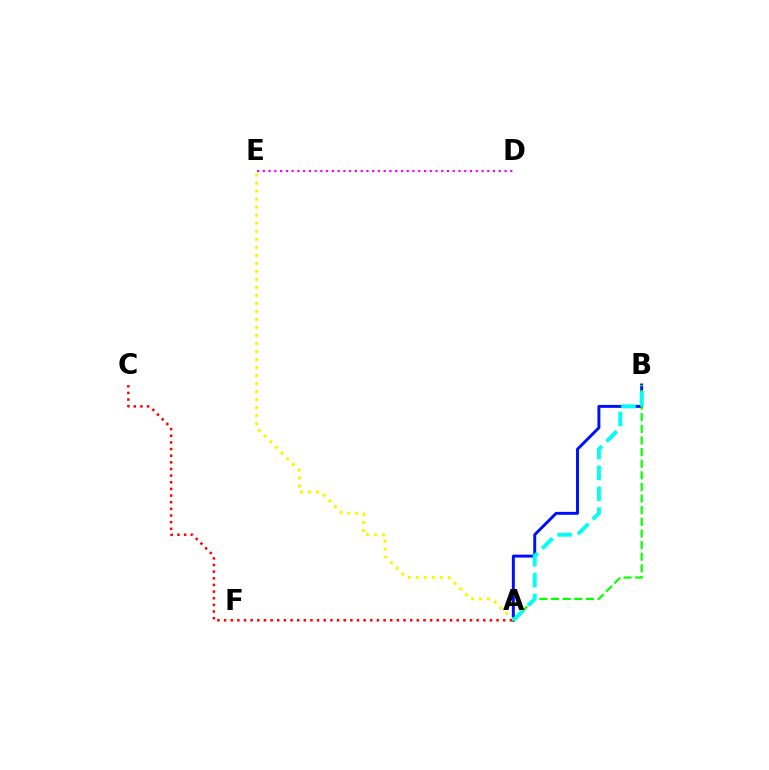{('A', 'B'): [{'color': '#0010ff', 'line_style': 'solid', 'thickness': 2.12}, {'color': '#08ff00', 'line_style': 'dashed', 'thickness': 1.58}, {'color': '#00fff6', 'line_style': 'dashed', 'thickness': 2.84}], ('D', 'E'): [{'color': '#ee00ff', 'line_style': 'dotted', 'thickness': 1.56}], ('A', 'E'): [{'color': '#fcf500', 'line_style': 'dotted', 'thickness': 2.18}], ('A', 'C'): [{'color': '#ff0000', 'line_style': 'dotted', 'thickness': 1.81}]}